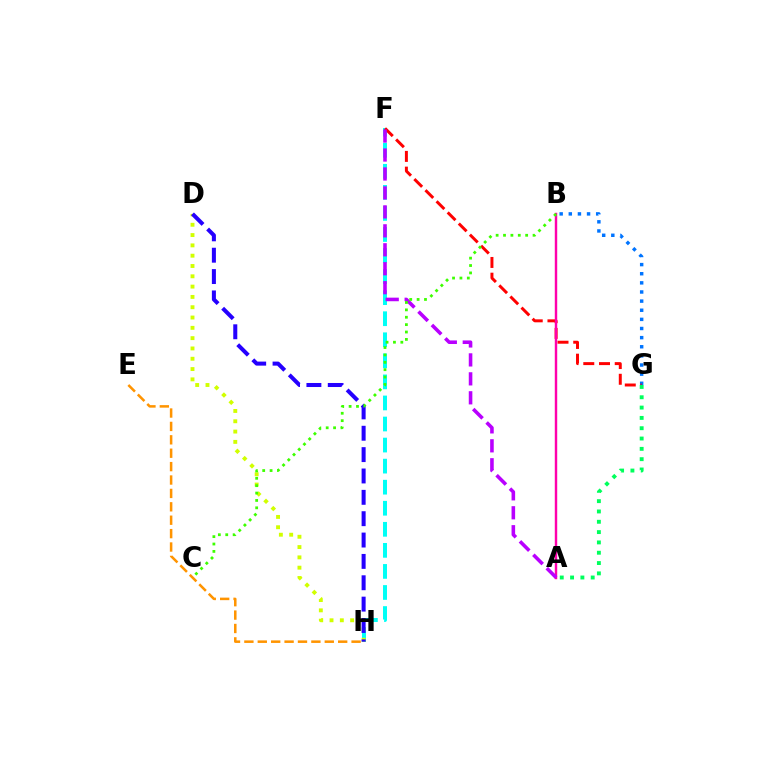{('F', 'H'): [{'color': '#00fff6', 'line_style': 'dashed', 'thickness': 2.86}], ('B', 'G'): [{'color': '#0074ff', 'line_style': 'dotted', 'thickness': 2.48}], ('F', 'G'): [{'color': '#ff0000', 'line_style': 'dashed', 'thickness': 2.14}], ('D', 'H'): [{'color': '#d1ff00', 'line_style': 'dotted', 'thickness': 2.8}, {'color': '#2500ff', 'line_style': 'dashed', 'thickness': 2.9}], ('A', 'G'): [{'color': '#00ff5c', 'line_style': 'dotted', 'thickness': 2.8}], ('A', 'B'): [{'color': '#ff00ac', 'line_style': 'solid', 'thickness': 1.75}], ('A', 'F'): [{'color': '#b900ff', 'line_style': 'dashed', 'thickness': 2.58}], ('E', 'H'): [{'color': '#ff9400', 'line_style': 'dashed', 'thickness': 1.82}], ('B', 'C'): [{'color': '#3dff00', 'line_style': 'dotted', 'thickness': 2.01}]}